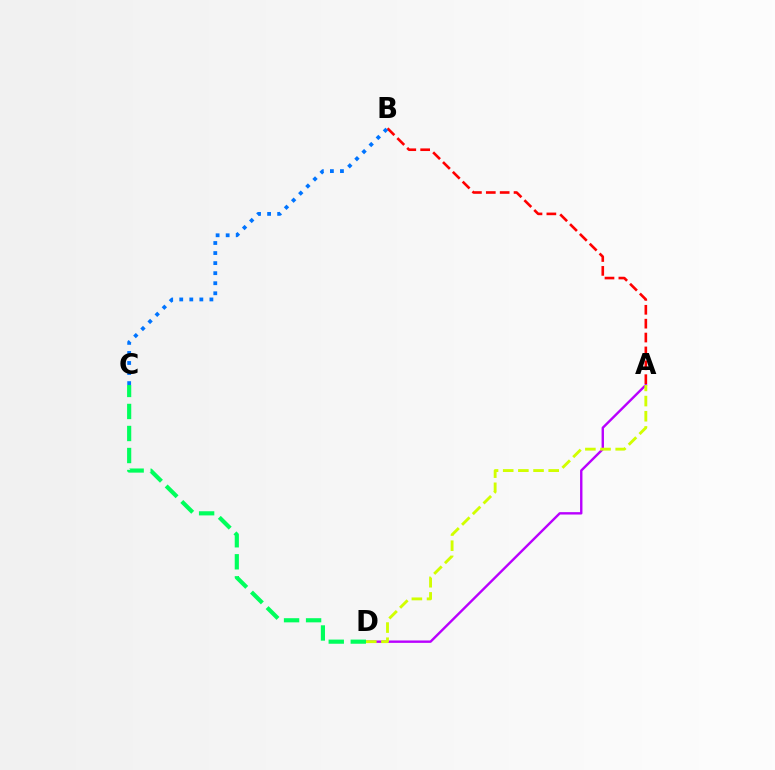{('A', 'D'): [{'color': '#b900ff', 'line_style': 'solid', 'thickness': 1.72}, {'color': '#d1ff00', 'line_style': 'dashed', 'thickness': 2.06}], ('C', 'D'): [{'color': '#00ff5c', 'line_style': 'dashed', 'thickness': 2.99}], ('A', 'B'): [{'color': '#ff0000', 'line_style': 'dashed', 'thickness': 1.89}], ('B', 'C'): [{'color': '#0074ff', 'line_style': 'dotted', 'thickness': 2.73}]}